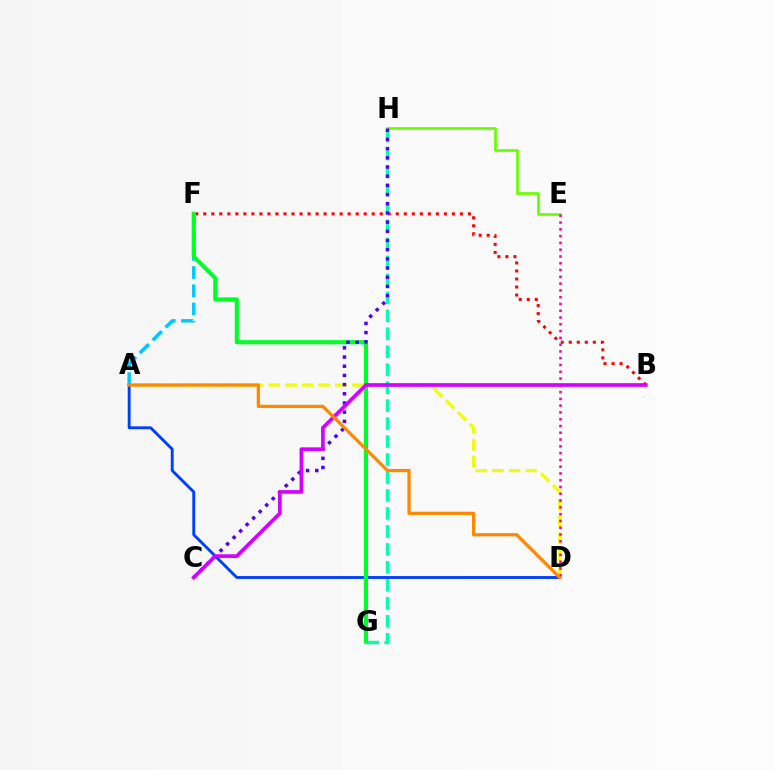{('E', 'H'): [{'color': '#66ff00', 'line_style': 'solid', 'thickness': 1.94}], ('B', 'F'): [{'color': '#ff0000', 'line_style': 'dotted', 'thickness': 2.18}], ('A', 'F'): [{'color': '#00c7ff', 'line_style': 'dashed', 'thickness': 2.47}], ('A', 'D'): [{'color': '#eeff00', 'line_style': 'dashed', 'thickness': 2.27}, {'color': '#003fff', 'line_style': 'solid', 'thickness': 2.07}, {'color': '#ff8800', 'line_style': 'solid', 'thickness': 2.32}], ('G', 'H'): [{'color': '#00ffaf', 'line_style': 'dashed', 'thickness': 2.44}], ('D', 'E'): [{'color': '#ff00a0', 'line_style': 'dotted', 'thickness': 1.84}], ('F', 'G'): [{'color': '#00ff27', 'line_style': 'solid', 'thickness': 2.96}], ('C', 'H'): [{'color': '#4f00ff', 'line_style': 'dotted', 'thickness': 2.5}], ('B', 'C'): [{'color': '#d600ff', 'line_style': 'solid', 'thickness': 2.65}]}